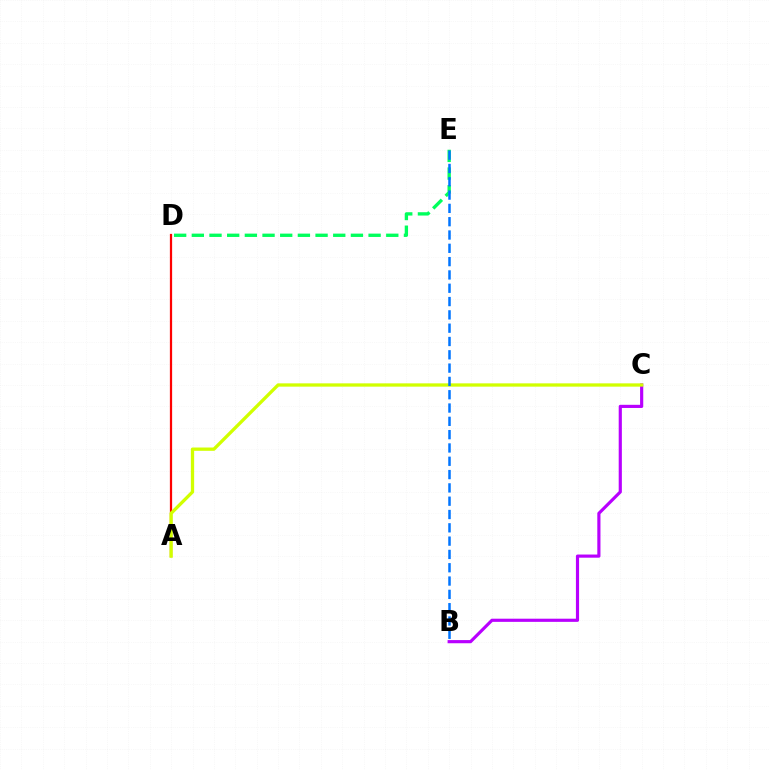{('B', 'C'): [{'color': '#b900ff', 'line_style': 'solid', 'thickness': 2.28}], ('D', 'E'): [{'color': '#00ff5c', 'line_style': 'dashed', 'thickness': 2.4}], ('A', 'D'): [{'color': '#ff0000', 'line_style': 'solid', 'thickness': 1.62}], ('A', 'C'): [{'color': '#d1ff00', 'line_style': 'solid', 'thickness': 2.38}], ('B', 'E'): [{'color': '#0074ff', 'line_style': 'dashed', 'thickness': 1.81}]}